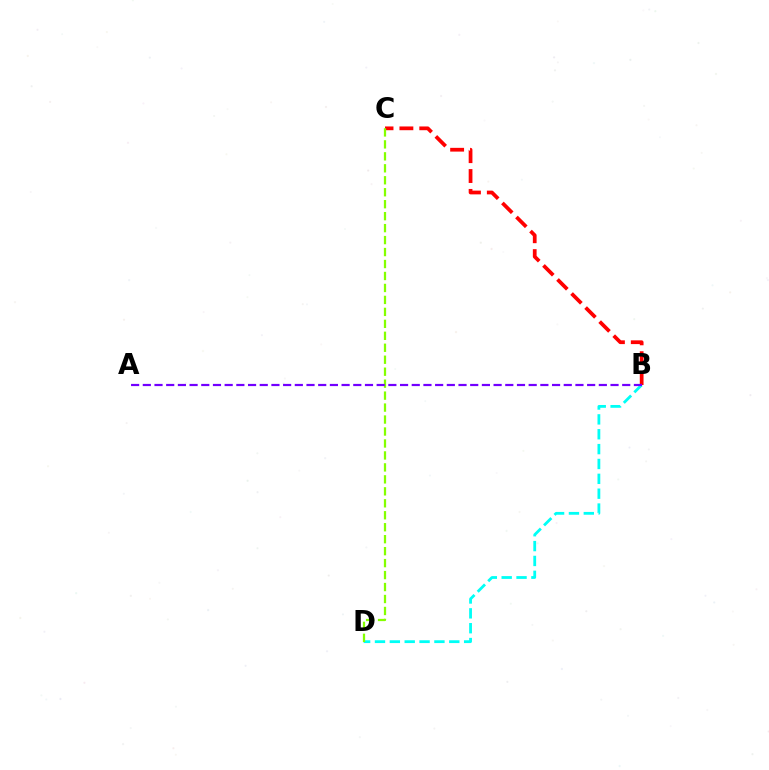{('B', 'D'): [{'color': '#00fff6', 'line_style': 'dashed', 'thickness': 2.02}], ('B', 'C'): [{'color': '#ff0000', 'line_style': 'dashed', 'thickness': 2.7}], ('C', 'D'): [{'color': '#84ff00', 'line_style': 'dashed', 'thickness': 1.63}], ('A', 'B'): [{'color': '#7200ff', 'line_style': 'dashed', 'thickness': 1.59}]}